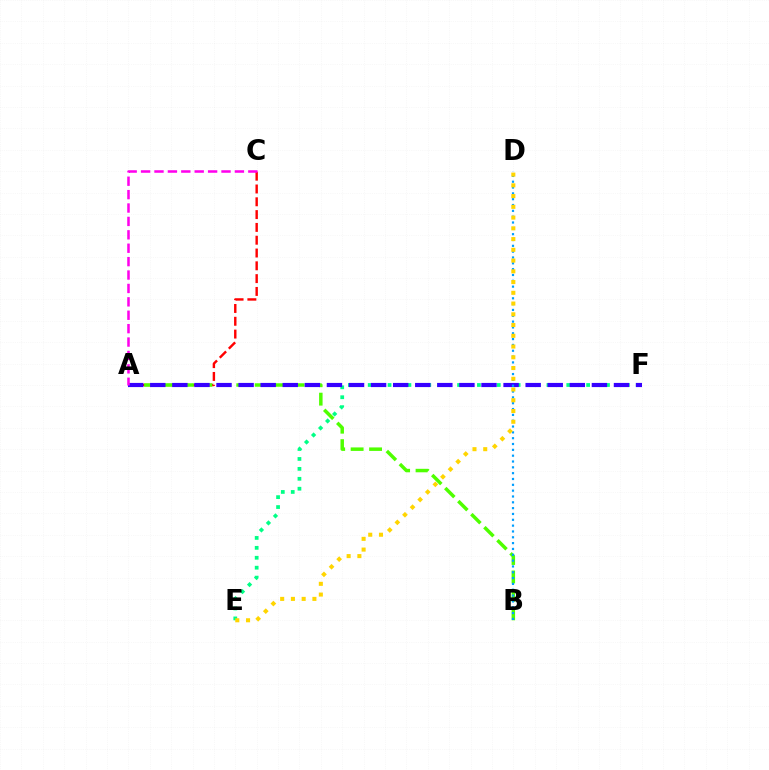{('A', 'C'): [{'color': '#ff0000', 'line_style': 'dashed', 'thickness': 1.74}, {'color': '#ff00ed', 'line_style': 'dashed', 'thickness': 1.82}], ('A', 'B'): [{'color': '#4fff00', 'line_style': 'dashed', 'thickness': 2.51}], ('E', 'F'): [{'color': '#00ff86', 'line_style': 'dotted', 'thickness': 2.7}], ('A', 'F'): [{'color': '#3700ff', 'line_style': 'dashed', 'thickness': 3.0}], ('B', 'D'): [{'color': '#009eff', 'line_style': 'dotted', 'thickness': 1.58}], ('D', 'E'): [{'color': '#ffd500', 'line_style': 'dotted', 'thickness': 2.92}]}